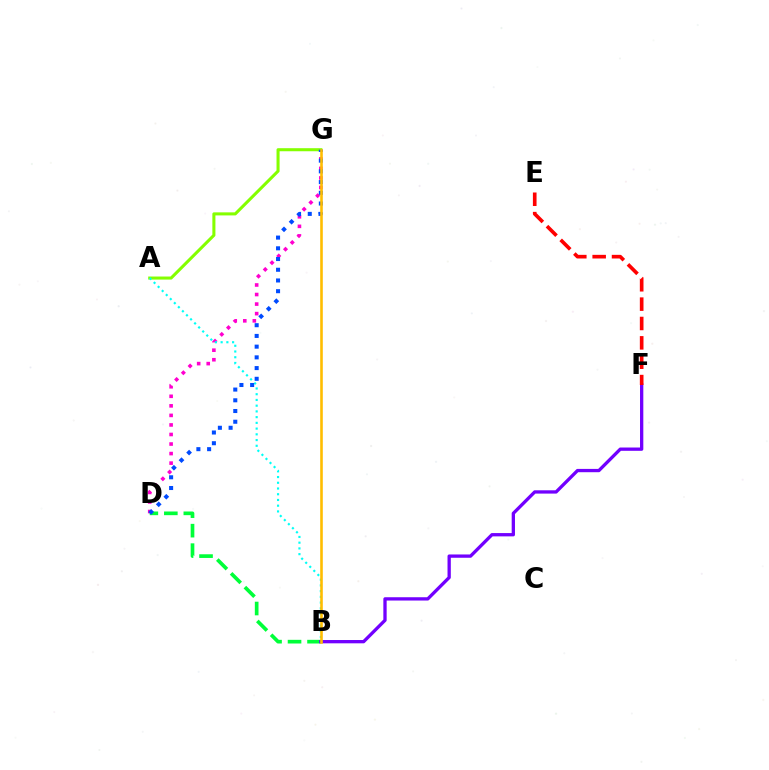{('D', 'G'): [{'color': '#ff00cf', 'line_style': 'dotted', 'thickness': 2.59}, {'color': '#004bff', 'line_style': 'dotted', 'thickness': 2.91}], ('B', 'D'): [{'color': '#00ff39', 'line_style': 'dashed', 'thickness': 2.65}], ('B', 'F'): [{'color': '#7200ff', 'line_style': 'solid', 'thickness': 2.38}], ('A', 'G'): [{'color': '#84ff00', 'line_style': 'solid', 'thickness': 2.2}], ('A', 'B'): [{'color': '#00fff6', 'line_style': 'dotted', 'thickness': 1.56}], ('E', 'F'): [{'color': '#ff0000', 'line_style': 'dashed', 'thickness': 2.63}], ('B', 'G'): [{'color': '#ffbd00', 'line_style': 'solid', 'thickness': 1.87}]}